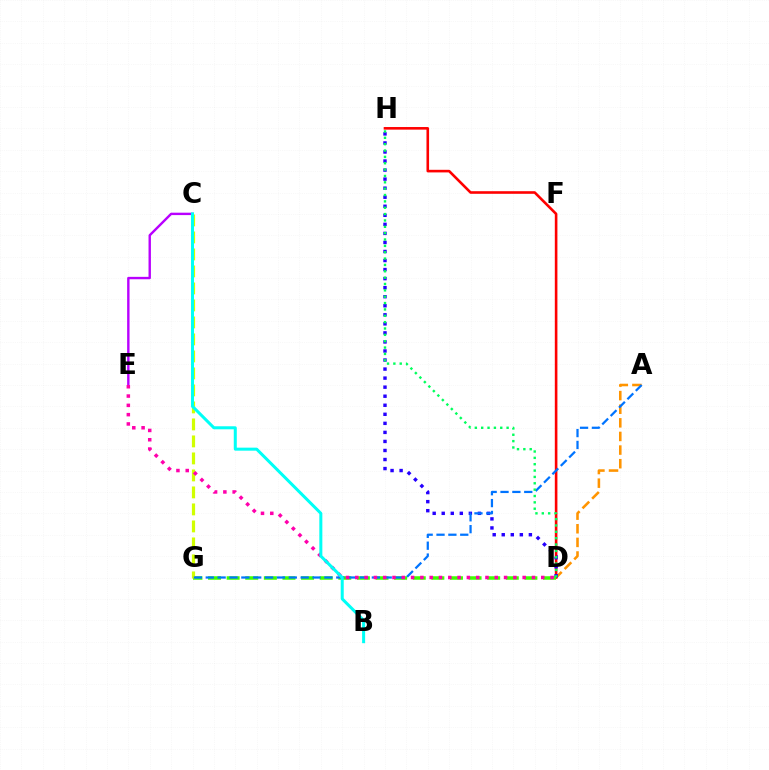{('A', 'D'): [{'color': '#ff9400', 'line_style': 'dashed', 'thickness': 1.85}], ('C', 'E'): [{'color': '#b900ff', 'line_style': 'solid', 'thickness': 1.73}], ('D', 'H'): [{'color': '#ff0000', 'line_style': 'solid', 'thickness': 1.87}, {'color': '#2500ff', 'line_style': 'dotted', 'thickness': 2.46}, {'color': '#00ff5c', 'line_style': 'dotted', 'thickness': 1.73}], ('D', 'G'): [{'color': '#3dff00', 'line_style': 'dashed', 'thickness': 2.53}], ('C', 'G'): [{'color': '#d1ff00', 'line_style': 'dashed', 'thickness': 2.31}], ('A', 'G'): [{'color': '#0074ff', 'line_style': 'dashed', 'thickness': 1.61}], ('D', 'E'): [{'color': '#ff00ac', 'line_style': 'dotted', 'thickness': 2.53}], ('B', 'C'): [{'color': '#00fff6', 'line_style': 'solid', 'thickness': 2.18}]}